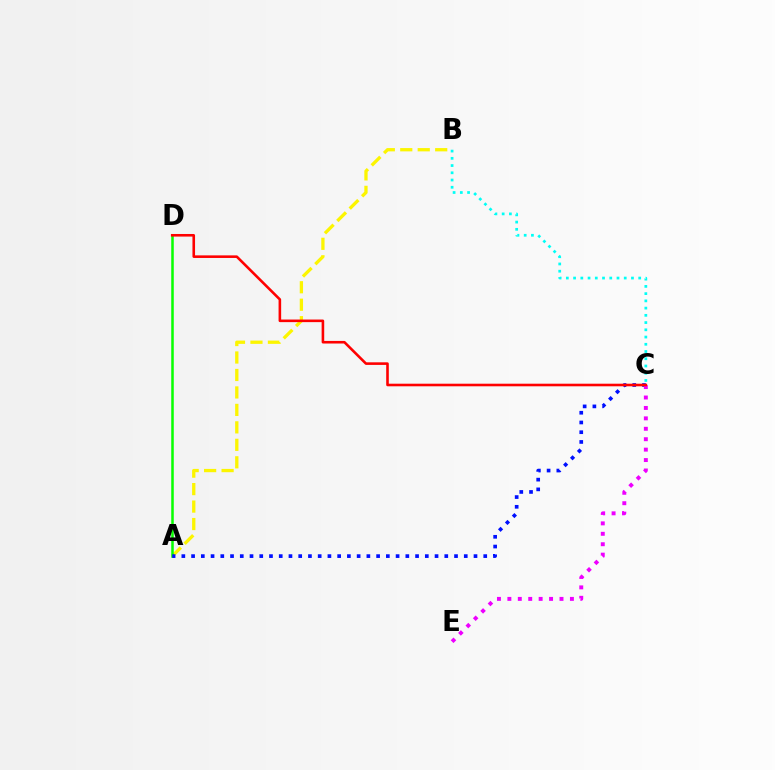{('A', 'B'): [{'color': '#fcf500', 'line_style': 'dashed', 'thickness': 2.37}], ('A', 'D'): [{'color': '#08ff00', 'line_style': 'solid', 'thickness': 1.82}], ('B', 'C'): [{'color': '#00fff6', 'line_style': 'dotted', 'thickness': 1.97}], ('A', 'C'): [{'color': '#0010ff', 'line_style': 'dotted', 'thickness': 2.65}], ('C', 'E'): [{'color': '#ee00ff', 'line_style': 'dotted', 'thickness': 2.83}], ('C', 'D'): [{'color': '#ff0000', 'line_style': 'solid', 'thickness': 1.86}]}